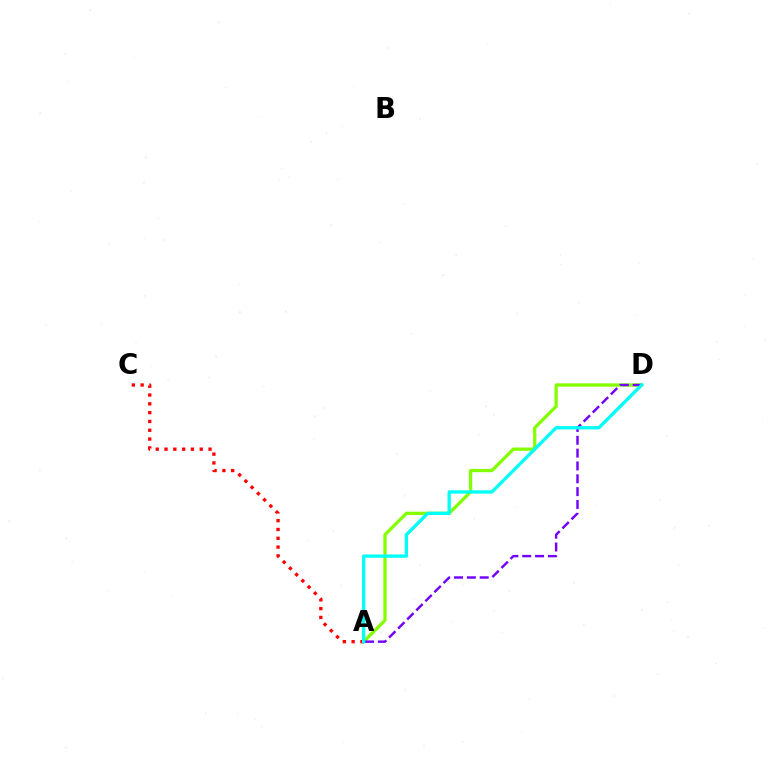{('A', 'D'): [{'color': '#84ff00', 'line_style': 'solid', 'thickness': 2.37}, {'color': '#7200ff', 'line_style': 'dashed', 'thickness': 1.74}, {'color': '#00fff6', 'line_style': 'solid', 'thickness': 2.38}], ('A', 'C'): [{'color': '#ff0000', 'line_style': 'dotted', 'thickness': 2.39}]}